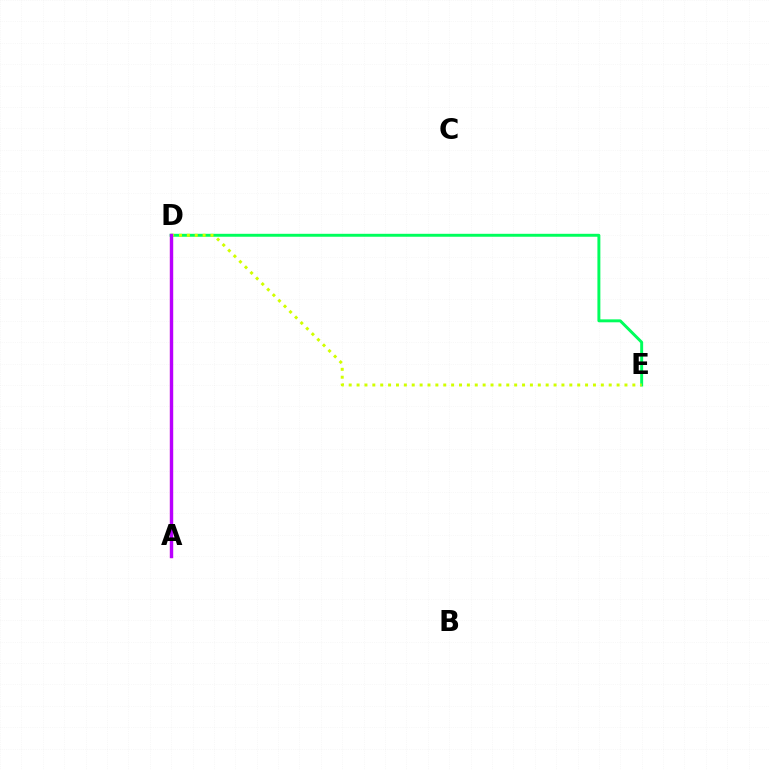{('D', 'E'): [{'color': '#00ff5c', 'line_style': 'solid', 'thickness': 2.12}, {'color': '#d1ff00', 'line_style': 'dotted', 'thickness': 2.14}], ('A', 'D'): [{'color': '#0074ff', 'line_style': 'dotted', 'thickness': 2.12}, {'color': '#ff0000', 'line_style': 'solid', 'thickness': 2.2}, {'color': '#b900ff', 'line_style': 'solid', 'thickness': 2.42}]}